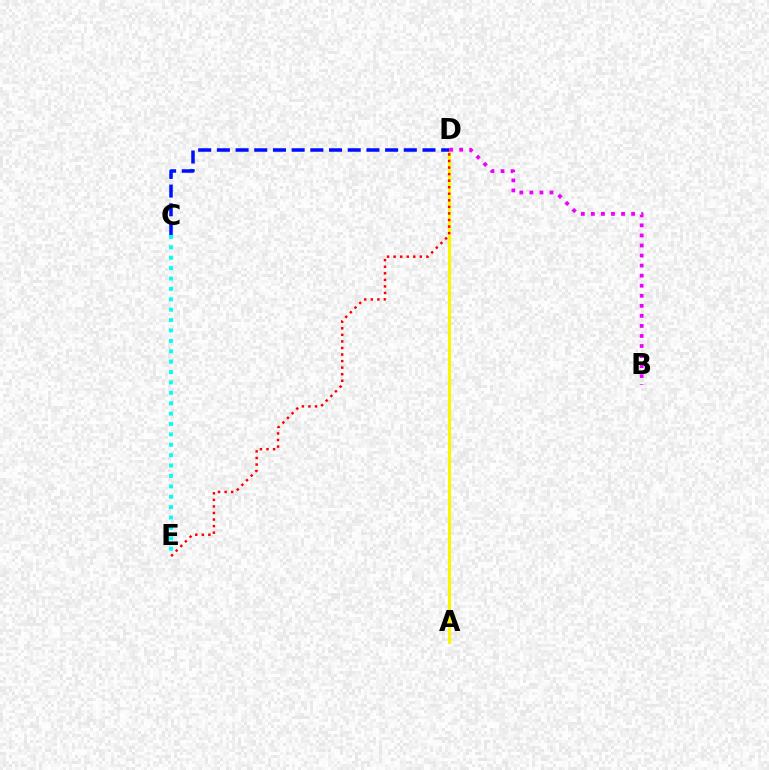{('A', 'D'): [{'color': '#08ff00', 'line_style': 'solid', 'thickness': 1.93}, {'color': '#fcf500', 'line_style': 'solid', 'thickness': 2.22}], ('D', 'E'): [{'color': '#ff0000', 'line_style': 'dotted', 'thickness': 1.78}], ('B', 'D'): [{'color': '#ee00ff', 'line_style': 'dotted', 'thickness': 2.73}], ('C', 'E'): [{'color': '#00fff6', 'line_style': 'dotted', 'thickness': 2.82}], ('C', 'D'): [{'color': '#0010ff', 'line_style': 'dashed', 'thickness': 2.54}]}